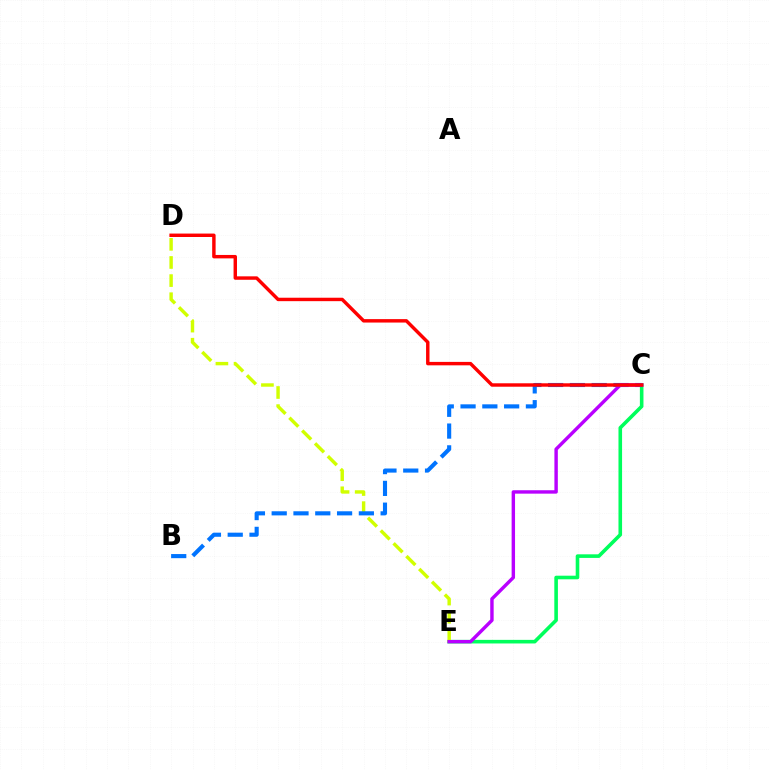{('C', 'E'): [{'color': '#00ff5c', 'line_style': 'solid', 'thickness': 2.59}, {'color': '#b900ff', 'line_style': 'solid', 'thickness': 2.46}], ('D', 'E'): [{'color': '#d1ff00', 'line_style': 'dashed', 'thickness': 2.46}], ('B', 'C'): [{'color': '#0074ff', 'line_style': 'dashed', 'thickness': 2.96}], ('C', 'D'): [{'color': '#ff0000', 'line_style': 'solid', 'thickness': 2.47}]}